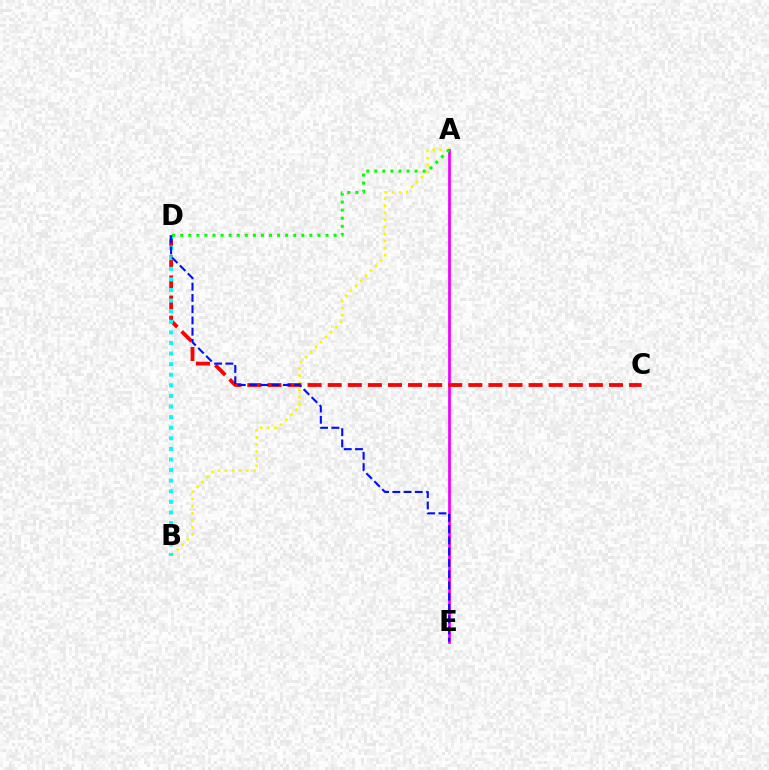{('A', 'B'): [{'color': '#fcf500', 'line_style': 'dotted', 'thickness': 1.92}], ('A', 'E'): [{'color': '#ee00ff', 'line_style': 'solid', 'thickness': 1.96}], ('C', 'D'): [{'color': '#ff0000', 'line_style': 'dashed', 'thickness': 2.73}], ('B', 'D'): [{'color': '#00fff6', 'line_style': 'dotted', 'thickness': 2.88}], ('A', 'D'): [{'color': '#08ff00', 'line_style': 'dotted', 'thickness': 2.19}], ('D', 'E'): [{'color': '#0010ff', 'line_style': 'dashed', 'thickness': 1.53}]}